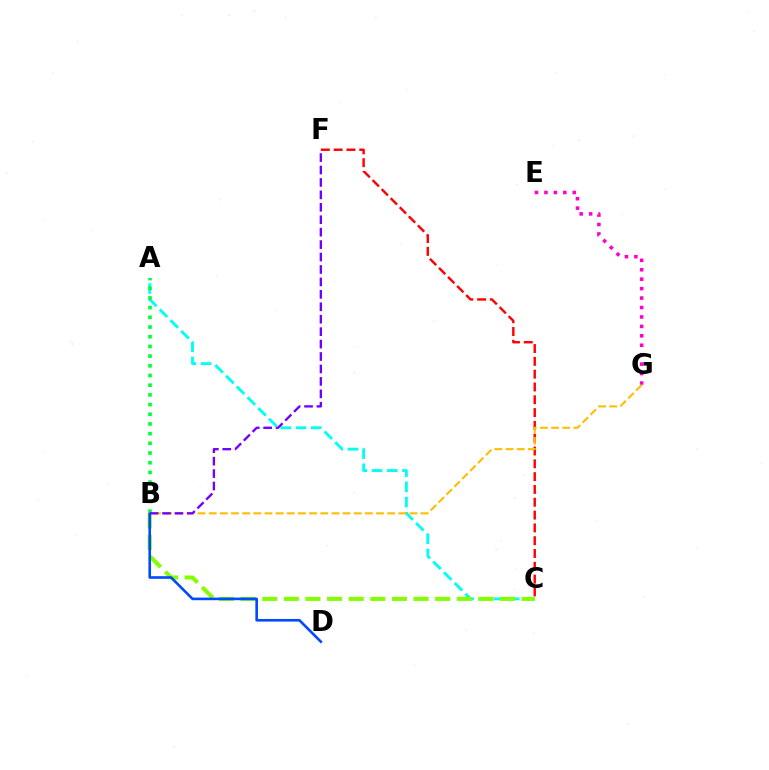{('E', 'G'): [{'color': '#ff00cf', 'line_style': 'dotted', 'thickness': 2.56}], ('C', 'F'): [{'color': '#ff0000', 'line_style': 'dashed', 'thickness': 1.74}], ('A', 'C'): [{'color': '#00fff6', 'line_style': 'dashed', 'thickness': 2.06}], ('B', 'C'): [{'color': '#84ff00', 'line_style': 'dashed', 'thickness': 2.94}], ('B', 'G'): [{'color': '#ffbd00', 'line_style': 'dashed', 'thickness': 1.52}], ('B', 'D'): [{'color': '#004bff', 'line_style': 'solid', 'thickness': 1.89}], ('A', 'B'): [{'color': '#00ff39', 'line_style': 'dotted', 'thickness': 2.63}], ('B', 'F'): [{'color': '#7200ff', 'line_style': 'dashed', 'thickness': 1.69}]}